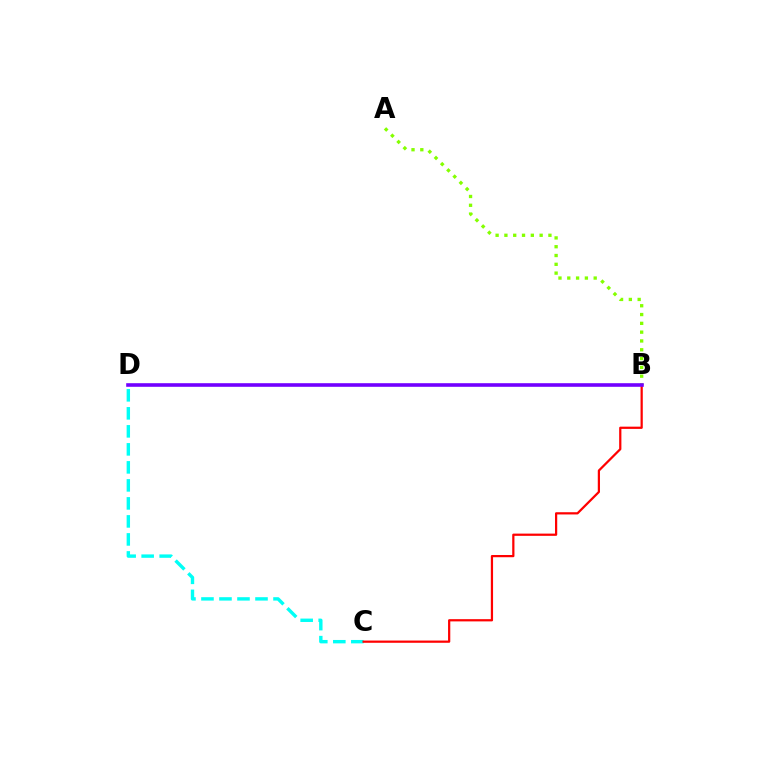{('C', 'D'): [{'color': '#00fff6', 'line_style': 'dashed', 'thickness': 2.45}], ('B', 'C'): [{'color': '#ff0000', 'line_style': 'solid', 'thickness': 1.61}], ('A', 'B'): [{'color': '#84ff00', 'line_style': 'dotted', 'thickness': 2.39}], ('B', 'D'): [{'color': '#7200ff', 'line_style': 'solid', 'thickness': 2.59}]}